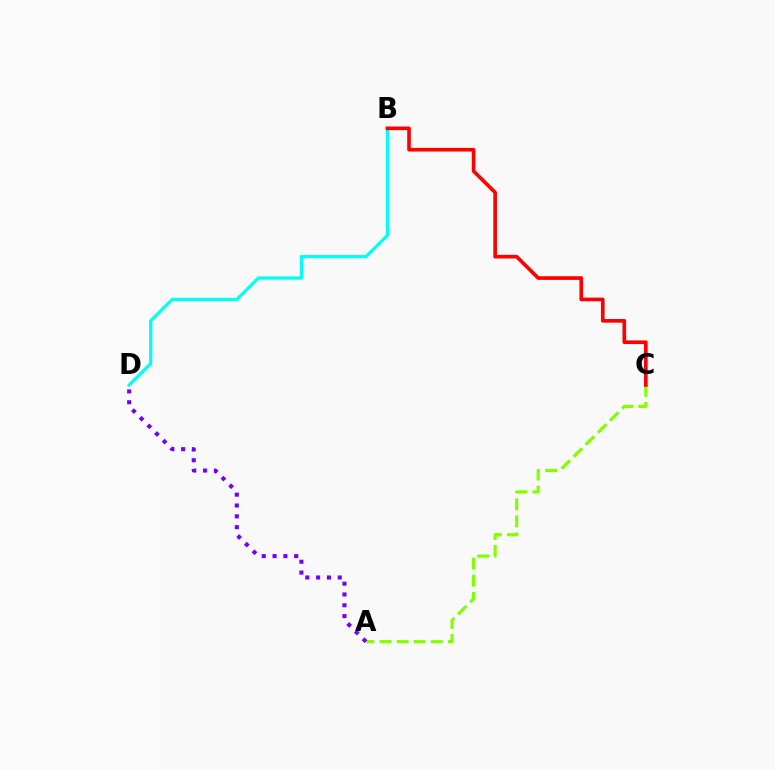{('B', 'D'): [{'color': '#00fff6', 'line_style': 'solid', 'thickness': 2.33}], ('A', 'C'): [{'color': '#84ff00', 'line_style': 'dashed', 'thickness': 2.32}], ('B', 'C'): [{'color': '#ff0000', 'line_style': 'solid', 'thickness': 2.63}], ('A', 'D'): [{'color': '#7200ff', 'line_style': 'dotted', 'thickness': 2.94}]}